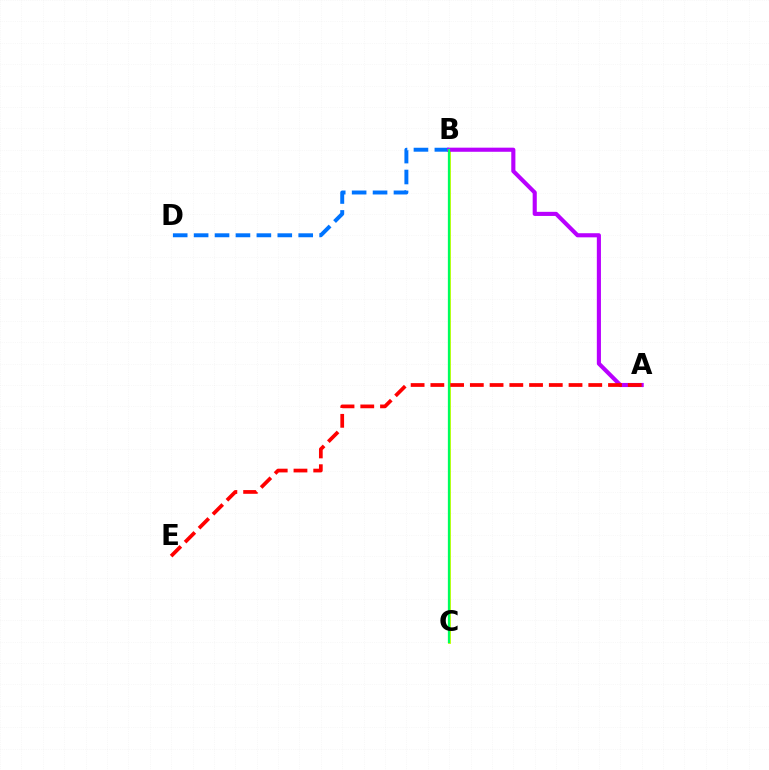{('B', 'C'): [{'color': '#d1ff00', 'line_style': 'solid', 'thickness': 2.08}, {'color': '#00ff5c', 'line_style': 'solid', 'thickness': 1.63}], ('B', 'D'): [{'color': '#0074ff', 'line_style': 'dashed', 'thickness': 2.84}], ('A', 'B'): [{'color': '#b900ff', 'line_style': 'solid', 'thickness': 2.96}], ('A', 'E'): [{'color': '#ff0000', 'line_style': 'dashed', 'thickness': 2.68}]}